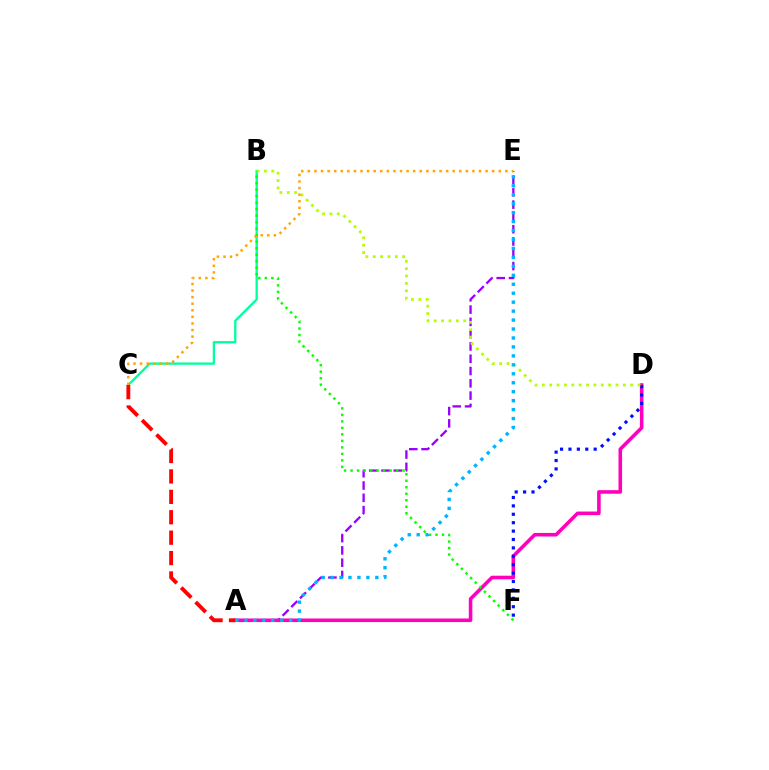{('A', 'E'): [{'color': '#9b00ff', 'line_style': 'dashed', 'thickness': 1.67}, {'color': '#00b5ff', 'line_style': 'dotted', 'thickness': 2.43}], ('A', 'D'): [{'color': '#ff00bd', 'line_style': 'solid', 'thickness': 2.57}], ('D', 'F'): [{'color': '#0010ff', 'line_style': 'dotted', 'thickness': 2.28}], ('B', 'C'): [{'color': '#00ff9d', 'line_style': 'solid', 'thickness': 1.65}], ('A', 'C'): [{'color': '#ff0000', 'line_style': 'dashed', 'thickness': 2.77}], ('B', 'D'): [{'color': '#b3ff00', 'line_style': 'dotted', 'thickness': 2.0}], ('B', 'F'): [{'color': '#08ff00', 'line_style': 'dotted', 'thickness': 1.77}], ('C', 'E'): [{'color': '#ffa500', 'line_style': 'dotted', 'thickness': 1.79}]}